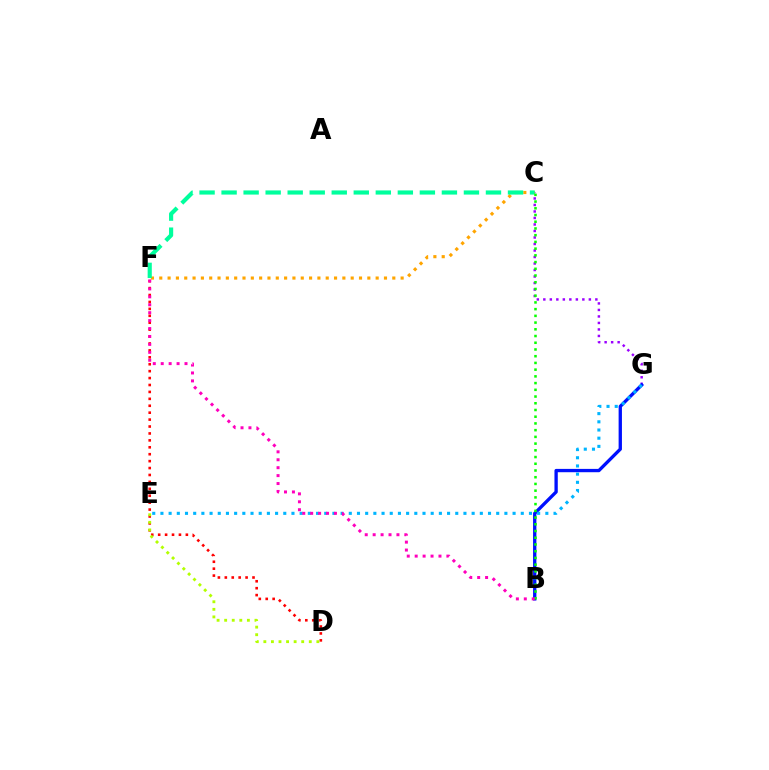{('C', 'G'): [{'color': '#9b00ff', 'line_style': 'dotted', 'thickness': 1.77}], ('C', 'F'): [{'color': '#ffa500', 'line_style': 'dotted', 'thickness': 2.26}, {'color': '#00ff9d', 'line_style': 'dashed', 'thickness': 2.99}], ('B', 'G'): [{'color': '#0010ff', 'line_style': 'solid', 'thickness': 2.39}], ('D', 'F'): [{'color': '#ff0000', 'line_style': 'dotted', 'thickness': 1.88}], ('D', 'E'): [{'color': '#b3ff00', 'line_style': 'dotted', 'thickness': 2.06}], ('B', 'C'): [{'color': '#08ff00', 'line_style': 'dotted', 'thickness': 1.83}], ('E', 'G'): [{'color': '#00b5ff', 'line_style': 'dotted', 'thickness': 2.23}], ('B', 'F'): [{'color': '#ff00bd', 'line_style': 'dotted', 'thickness': 2.15}]}